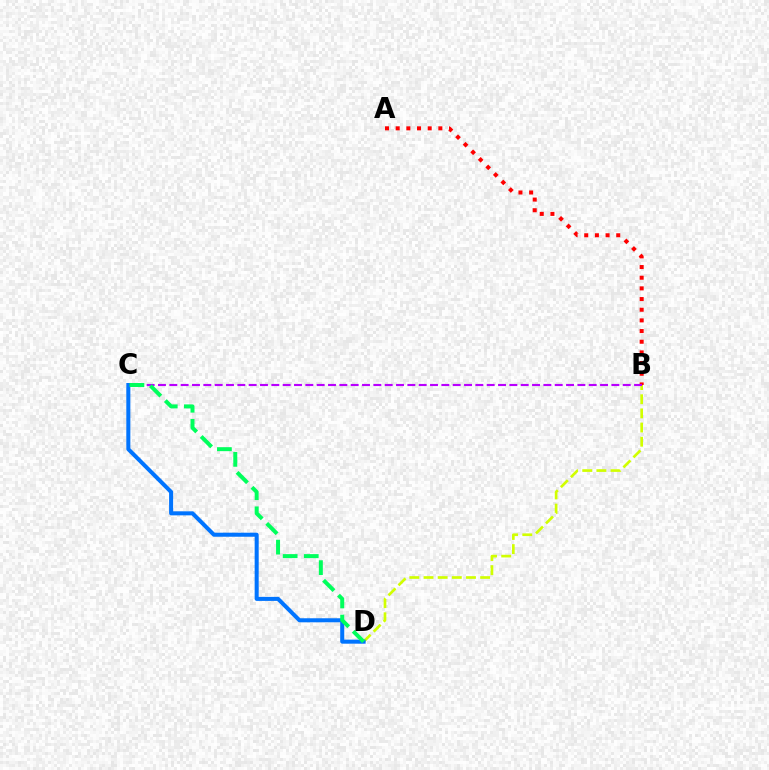{('A', 'B'): [{'color': '#ff0000', 'line_style': 'dotted', 'thickness': 2.9}], ('B', 'D'): [{'color': '#d1ff00', 'line_style': 'dashed', 'thickness': 1.92}], ('B', 'C'): [{'color': '#b900ff', 'line_style': 'dashed', 'thickness': 1.54}], ('C', 'D'): [{'color': '#0074ff', 'line_style': 'solid', 'thickness': 2.9}, {'color': '#00ff5c', 'line_style': 'dashed', 'thickness': 2.87}]}